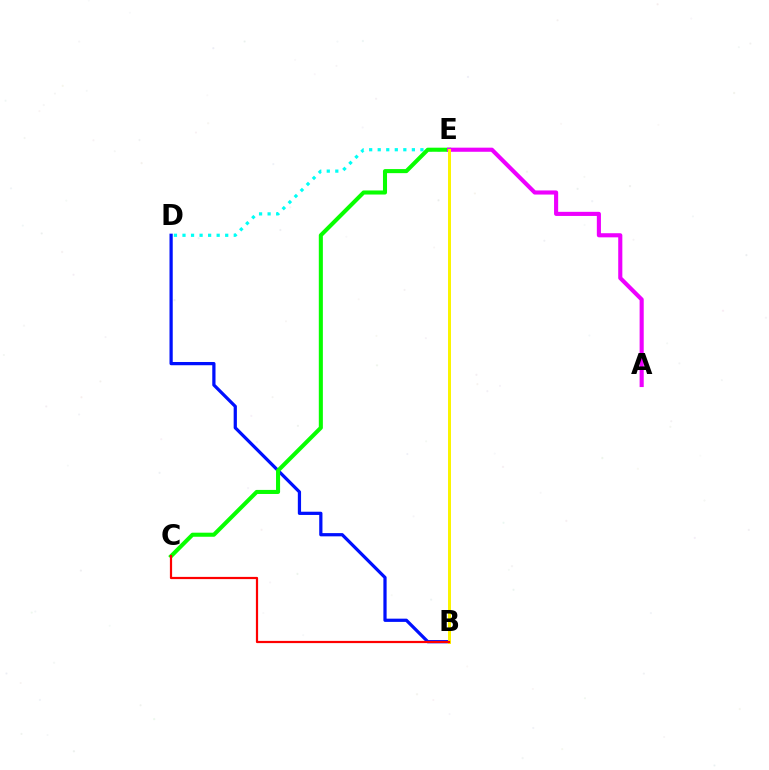{('D', 'E'): [{'color': '#00fff6', 'line_style': 'dotted', 'thickness': 2.32}], ('B', 'D'): [{'color': '#0010ff', 'line_style': 'solid', 'thickness': 2.33}], ('C', 'E'): [{'color': '#08ff00', 'line_style': 'solid', 'thickness': 2.93}], ('A', 'E'): [{'color': '#ee00ff', 'line_style': 'solid', 'thickness': 2.96}], ('B', 'E'): [{'color': '#fcf500', 'line_style': 'solid', 'thickness': 2.15}], ('B', 'C'): [{'color': '#ff0000', 'line_style': 'solid', 'thickness': 1.59}]}